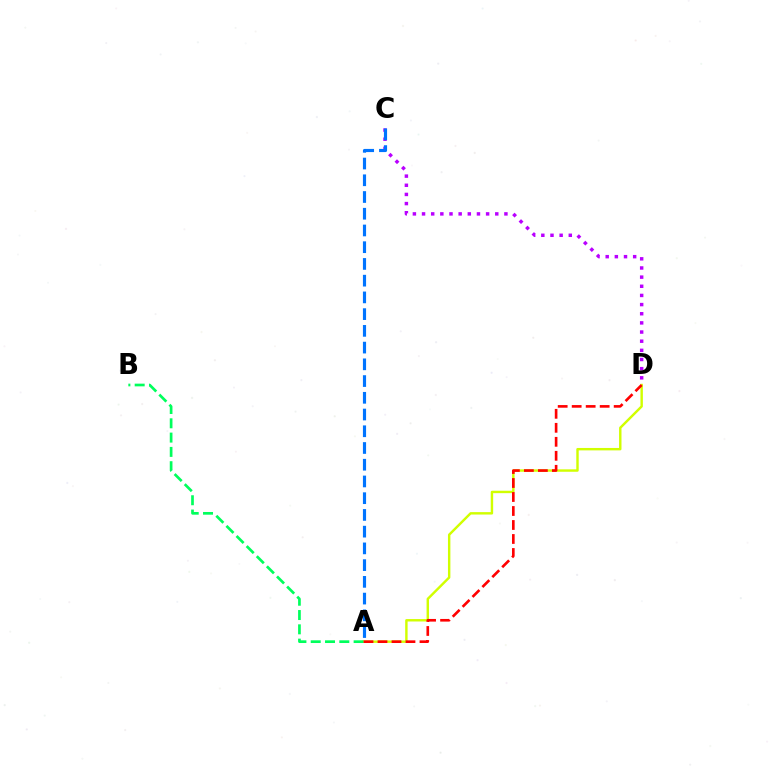{('A', 'D'): [{'color': '#d1ff00', 'line_style': 'solid', 'thickness': 1.74}, {'color': '#ff0000', 'line_style': 'dashed', 'thickness': 1.9}], ('A', 'B'): [{'color': '#00ff5c', 'line_style': 'dashed', 'thickness': 1.94}], ('C', 'D'): [{'color': '#b900ff', 'line_style': 'dotted', 'thickness': 2.49}], ('A', 'C'): [{'color': '#0074ff', 'line_style': 'dashed', 'thickness': 2.27}]}